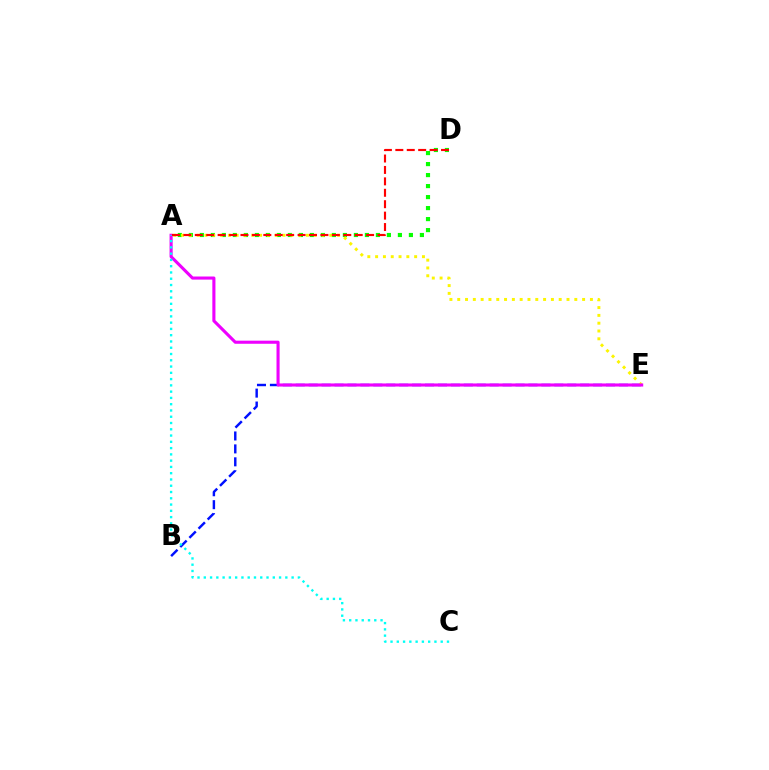{('A', 'D'): [{'color': '#08ff00', 'line_style': 'dotted', 'thickness': 2.99}, {'color': '#ff0000', 'line_style': 'dashed', 'thickness': 1.55}], ('B', 'E'): [{'color': '#0010ff', 'line_style': 'dashed', 'thickness': 1.76}], ('A', 'E'): [{'color': '#fcf500', 'line_style': 'dotted', 'thickness': 2.12}, {'color': '#ee00ff', 'line_style': 'solid', 'thickness': 2.23}], ('A', 'C'): [{'color': '#00fff6', 'line_style': 'dotted', 'thickness': 1.7}]}